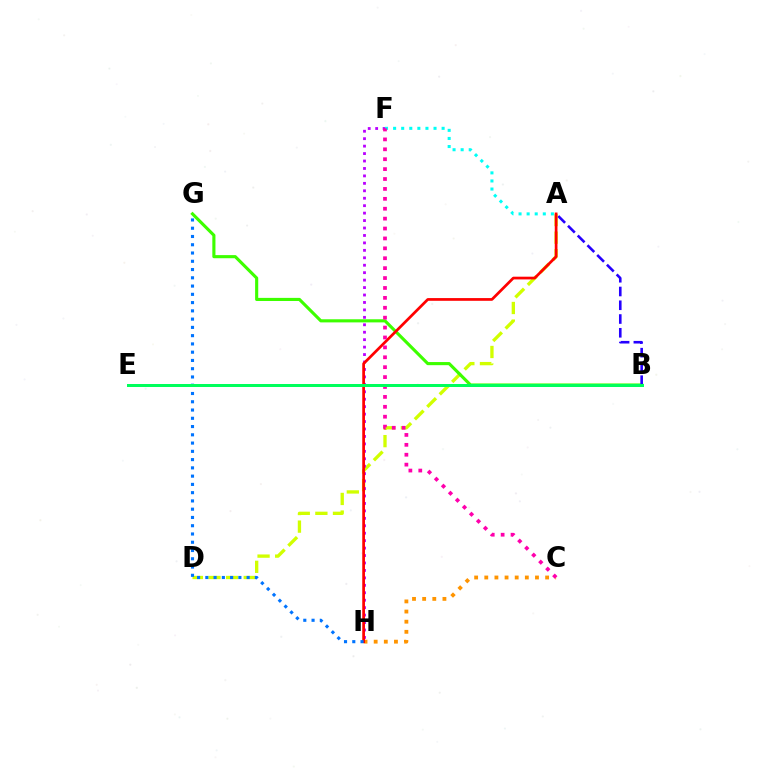{('C', 'H'): [{'color': '#ff9400', 'line_style': 'dotted', 'thickness': 2.76}], ('A', 'D'): [{'color': '#d1ff00', 'line_style': 'dashed', 'thickness': 2.39}], ('B', 'G'): [{'color': '#3dff00', 'line_style': 'solid', 'thickness': 2.25}], ('A', 'B'): [{'color': '#2500ff', 'line_style': 'dashed', 'thickness': 1.87}], ('F', 'H'): [{'color': '#b900ff', 'line_style': 'dotted', 'thickness': 2.02}], ('A', 'F'): [{'color': '#00fff6', 'line_style': 'dotted', 'thickness': 2.2}], ('A', 'H'): [{'color': '#ff0000', 'line_style': 'solid', 'thickness': 1.96}], ('C', 'F'): [{'color': '#ff00ac', 'line_style': 'dotted', 'thickness': 2.69}], ('G', 'H'): [{'color': '#0074ff', 'line_style': 'dotted', 'thickness': 2.25}], ('B', 'E'): [{'color': '#00ff5c', 'line_style': 'solid', 'thickness': 2.15}]}